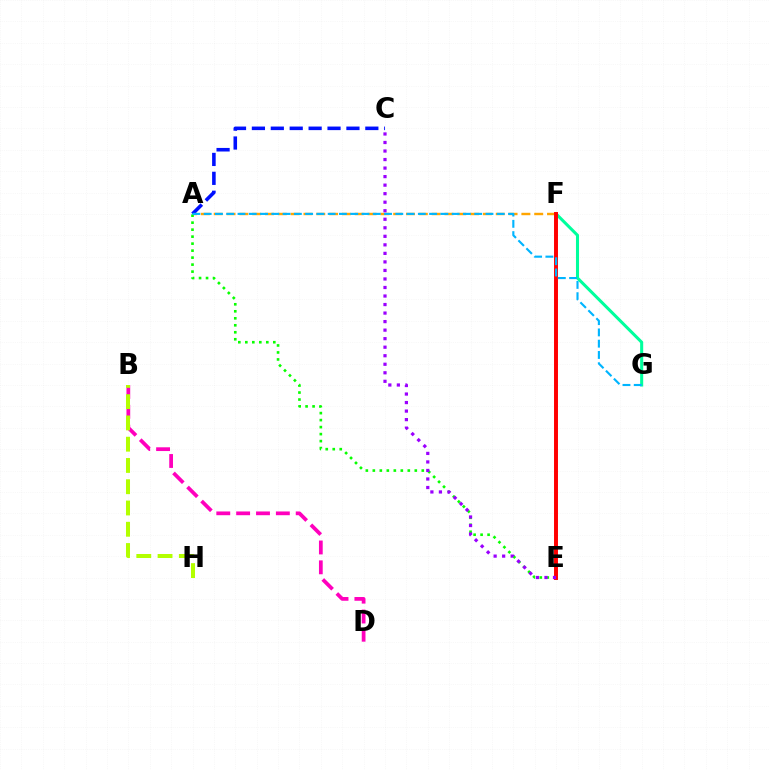{('A', 'F'): [{'color': '#ffa500', 'line_style': 'dashed', 'thickness': 1.74}], ('F', 'G'): [{'color': '#00ff9d', 'line_style': 'solid', 'thickness': 2.2}], ('A', 'E'): [{'color': '#08ff00', 'line_style': 'dotted', 'thickness': 1.9}], ('A', 'C'): [{'color': '#0010ff', 'line_style': 'dashed', 'thickness': 2.57}], ('E', 'F'): [{'color': '#ff0000', 'line_style': 'solid', 'thickness': 2.84}], ('B', 'D'): [{'color': '#ff00bd', 'line_style': 'dashed', 'thickness': 2.7}], ('B', 'H'): [{'color': '#b3ff00', 'line_style': 'dashed', 'thickness': 2.89}], ('A', 'G'): [{'color': '#00b5ff', 'line_style': 'dashed', 'thickness': 1.53}], ('C', 'E'): [{'color': '#9b00ff', 'line_style': 'dotted', 'thickness': 2.32}]}